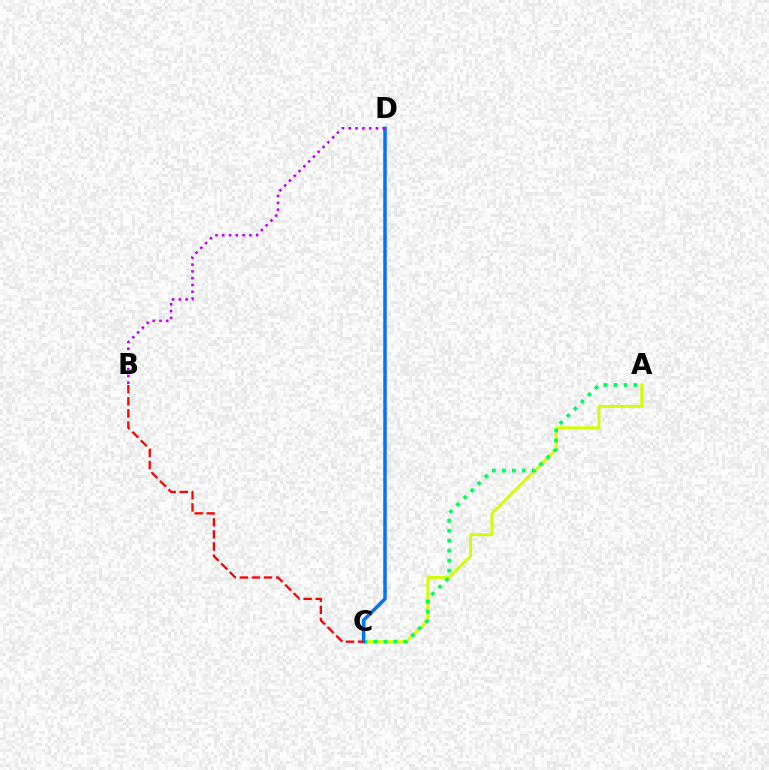{('A', 'C'): [{'color': '#d1ff00', 'line_style': 'solid', 'thickness': 2.04}, {'color': '#00ff5c', 'line_style': 'dotted', 'thickness': 2.71}], ('C', 'D'): [{'color': '#0074ff', 'line_style': 'solid', 'thickness': 2.51}], ('B', 'C'): [{'color': '#ff0000', 'line_style': 'dashed', 'thickness': 1.64}], ('B', 'D'): [{'color': '#b900ff', 'line_style': 'dotted', 'thickness': 1.85}]}